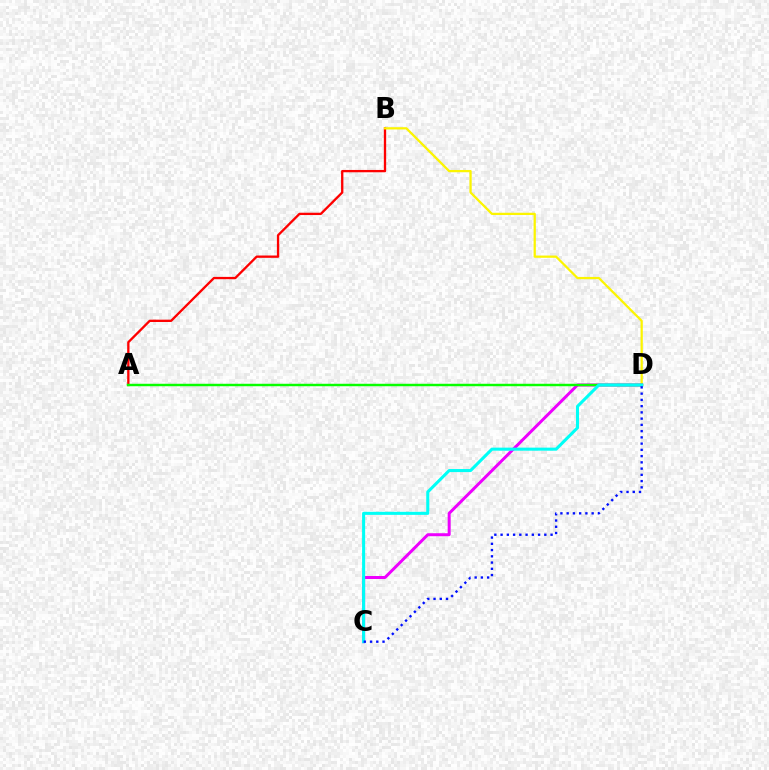{('A', 'B'): [{'color': '#ff0000', 'line_style': 'solid', 'thickness': 1.67}], ('B', 'D'): [{'color': '#fcf500', 'line_style': 'solid', 'thickness': 1.63}], ('C', 'D'): [{'color': '#ee00ff', 'line_style': 'solid', 'thickness': 2.15}, {'color': '#00fff6', 'line_style': 'solid', 'thickness': 2.2}, {'color': '#0010ff', 'line_style': 'dotted', 'thickness': 1.7}], ('A', 'D'): [{'color': '#08ff00', 'line_style': 'solid', 'thickness': 1.77}]}